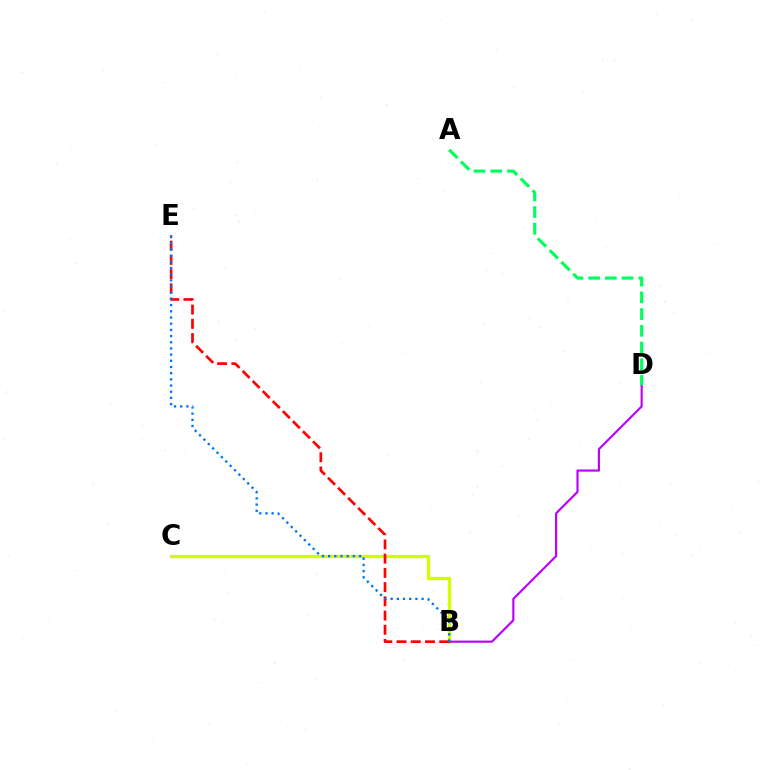{('B', 'C'): [{'color': '#d1ff00', 'line_style': 'solid', 'thickness': 2.39}], ('B', 'D'): [{'color': '#b900ff', 'line_style': 'solid', 'thickness': 1.55}], ('B', 'E'): [{'color': '#ff0000', 'line_style': 'dashed', 'thickness': 1.93}, {'color': '#0074ff', 'line_style': 'dotted', 'thickness': 1.68}], ('A', 'D'): [{'color': '#00ff5c', 'line_style': 'dashed', 'thickness': 2.27}]}